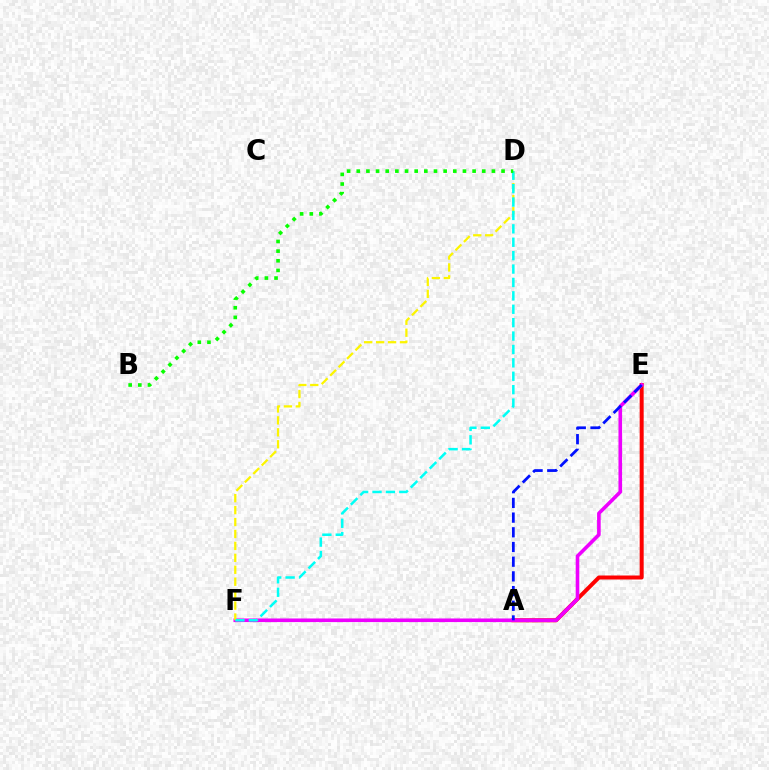{('A', 'E'): [{'color': '#ff0000', 'line_style': 'solid', 'thickness': 2.88}, {'color': '#0010ff', 'line_style': 'dashed', 'thickness': 2.0}], ('E', 'F'): [{'color': '#ee00ff', 'line_style': 'solid', 'thickness': 2.6}], ('D', 'F'): [{'color': '#fcf500', 'line_style': 'dashed', 'thickness': 1.62}, {'color': '#00fff6', 'line_style': 'dashed', 'thickness': 1.82}], ('B', 'D'): [{'color': '#08ff00', 'line_style': 'dotted', 'thickness': 2.62}]}